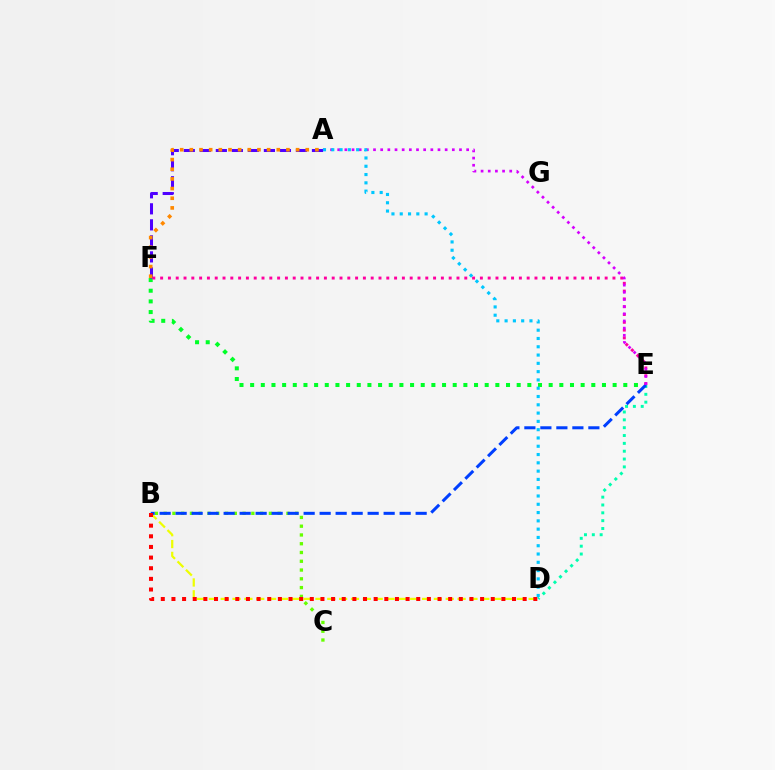{('D', 'E'): [{'color': '#00ffaf', 'line_style': 'dotted', 'thickness': 2.13}], ('B', 'C'): [{'color': '#66ff00', 'line_style': 'dotted', 'thickness': 2.38}], ('E', 'F'): [{'color': '#00ff27', 'line_style': 'dotted', 'thickness': 2.9}, {'color': '#ff00a0', 'line_style': 'dotted', 'thickness': 2.12}], ('A', 'F'): [{'color': '#4f00ff', 'line_style': 'dashed', 'thickness': 2.18}, {'color': '#ff8800', 'line_style': 'dotted', 'thickness': 2.62}], ('B', 'D'): [{'color': '#eeff00', 'line_style': 'dashed', 'thickness': 1.61}, {'color': '#ff0000', 'line_style': 'dotted', 'thickness': 2.89}], ('B', 'E'): [{'color': '#003fff', 'line_style': 'dashed', 'thickness': 2.17}], ('A', 'E'): [{'color': '#d600ff', 'line_style': 'dotted', 'thickness': 1.95}], ('A', 'D'): [{'color': '#00c7ff', 'line_style': 'dotted', 'thickness': 2.25}]}